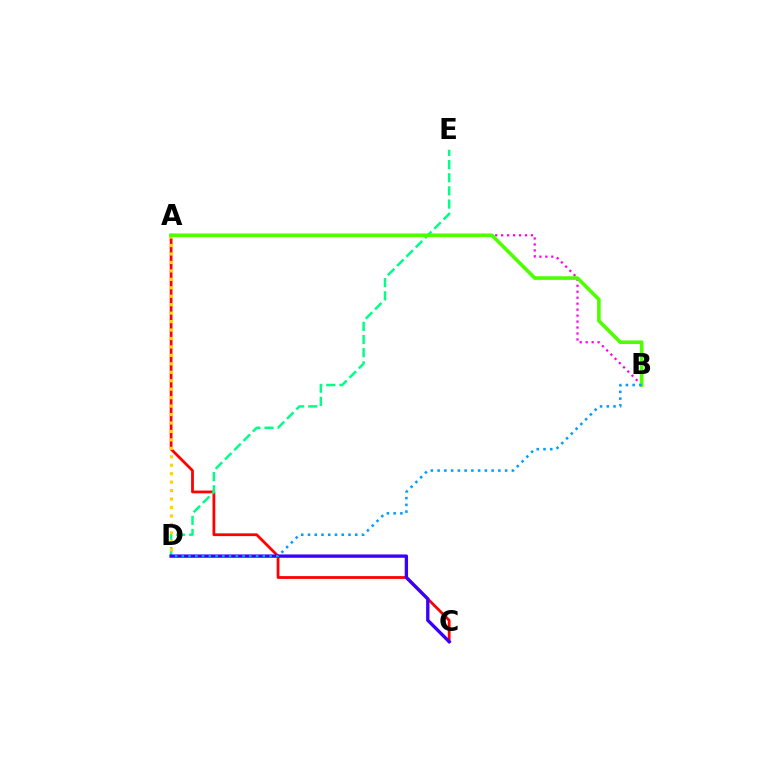{('A', 'C'): [{'color': '#ff0000', 'line_style': 'solid', 'thickness': 2.0}], ('D', 'E'): [{'color': '#00ff86', 'line_style': 'dashed', 'thickness': 1.79}], ('A', 'B'): [{'color': '#ff00ed', 'line_style': 'dotted', 'thickness': 1.62}, {'color': '#4fff00', 'line_style': 'solid', 'thickness': 2.61}], ('C', 'D'): [{'color': '#3700ff', 'line_style': 'solid', 'thickness': 2.39}], ('A', 'D'): [{'color': '#ffd500', 'line_style': 'dotted', 'thickness': 2.3}], ('B', 'D'): [{'color': '#009eff', 'line_style': 'dotted', 'thickness': 1.83}]}